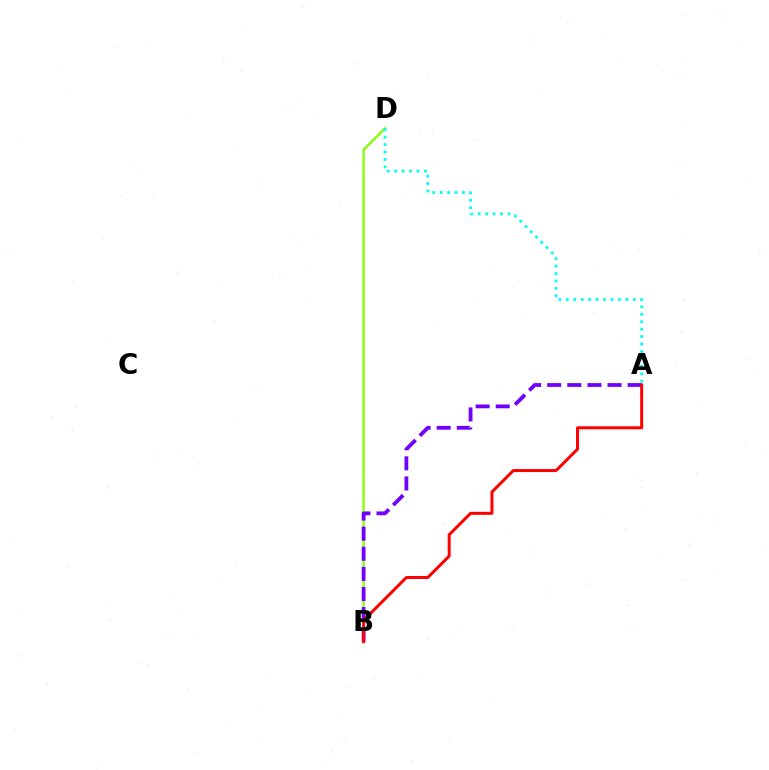{('B', 'D'): [{'color': '#84ff00', 'line_style': 'solid', 'thickness': 1.69}], ('A', 'B'): [{'color': '#7200ff', 'line_style': 'dashed', 'thickness': 2.73}, {'color': '#ff0000', 'line_style': 'solid', 'thickness': 2.15}], ('A', 'D'): [{'color': '#00fff6', 'line_style': 'dotted', 'thickness': 2.02}]}